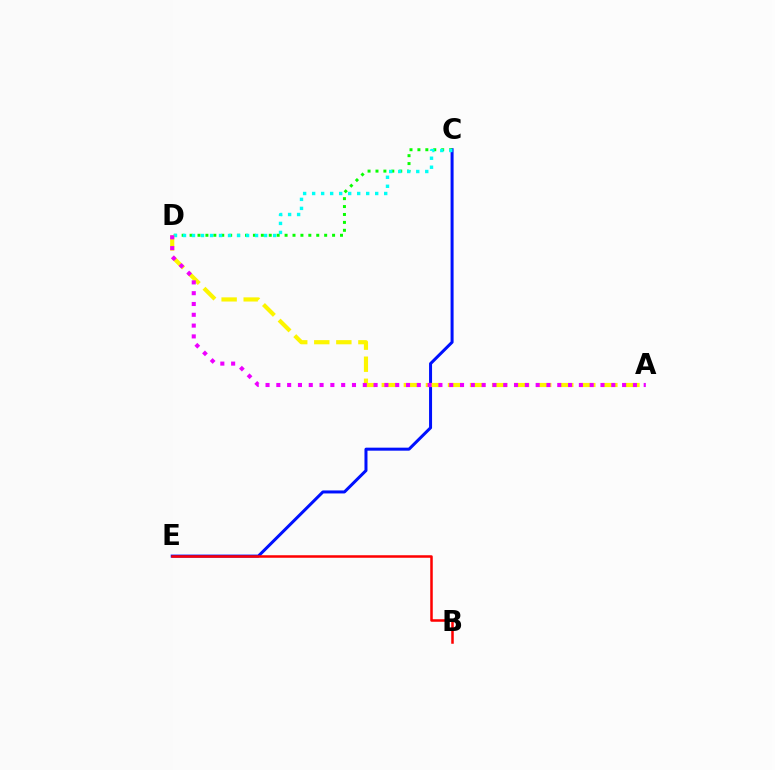{('C', 'E'): [{'color': '#0010ff', 'line_style': 'solid', 'thickness': 2.17}], ('C', 'D'): [{'color': '#08ff00', 'line_style': 'dotted', 'thickness': 2.15}, {'color': '#00fff6', 'line_style': 'dotted', 'thickness': 2.45}], ('B', 'E'): [{'color': '#ff0000', 'line_style': 'solid', 'thickness': 1.81}], ('A', 'D'): [{'color': '#fcf500', 'line_style': 'dashed', 'thickness': 3.0}, {'color': '#ee00ff', 'line_style': 'dotted', 'thickness': 2.94}]}